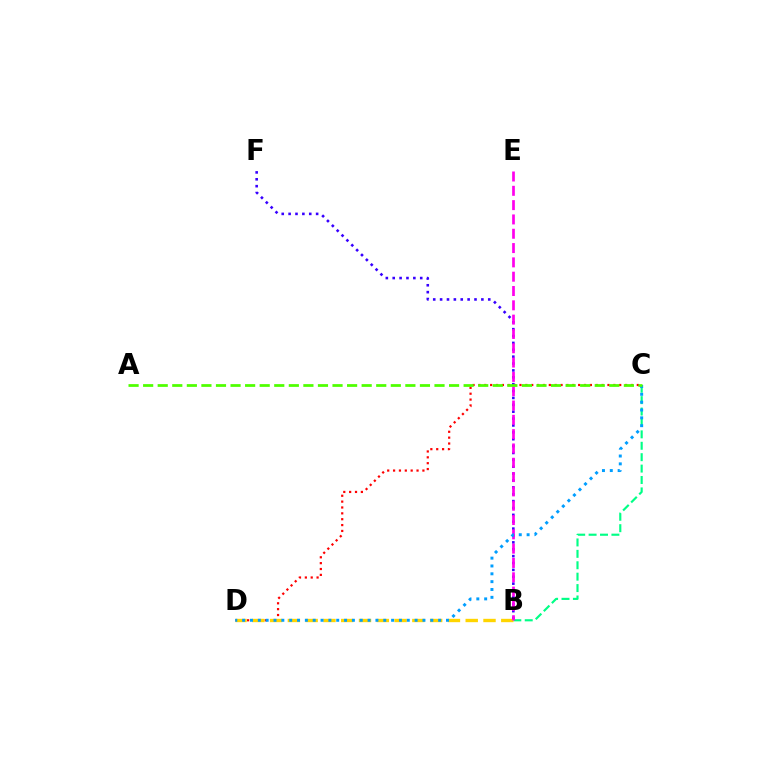{('B', 'C'): [{'color': '#00ff86', 'line_style': 'dashed', 'thickness': 1.55}], ('C', 'D'): [{'color': '#ff0000', 'line_style': 'dotted', 'thickness': 1.59}, {'color': '#009eff', 'line_style': 'dotted', 'thickness': 2.13}], ('B', 'F'): [{'color': '#3700ff', 'line_style': 'dotted', 'thickness': 1.87}], ('B', 'D'): [{'color': '#ffd500', 'line_style': 'dashed', 'thickness': 2.42}], ('B', 'E'): [{'color': '#ff00ed', 'line_style': 'dashed', 'thickness': 1.94}], ('A', 'C'): [{'color': '#4fff00', 'line_style': 'dashed', 'thickness': 1.98}]}